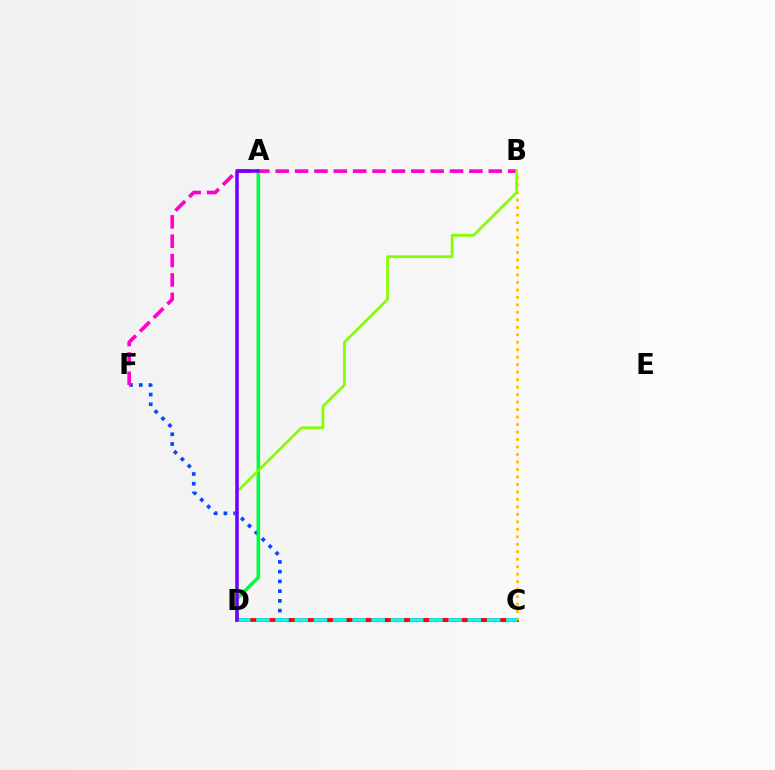{('C', 'F'): [{'color': '#004bff', 'line_style': 'dotted', 'thickness': 2.65}], ('B', 'F'): [{'color': '#ff00cf', 'line_style': 'dashed', 'thickness': 2.63}], ('A', 'D'): [{'color': '#00ff39', 'line_style': 'solid', 'thickness': 2.56}, {'color': '#7200ff', 'line_style': 'solid', 'thickness': 2.53}], ('C', 'D'): [{'color': '#ff0000', 'line_style': 'solid', 'thickness': 2.75}, {'color': '#00fff6', 'line_style': 'dashed', 'thickness': 2.61}], ('B', 'C'): [{'color': '#ffbd00', 'line_style': 'dotted', 'thickness': 2.03}], ('B', 'D'): [{'color': '#84ff00', 'line_style': 'solid', 'thickness': 1.97}]}